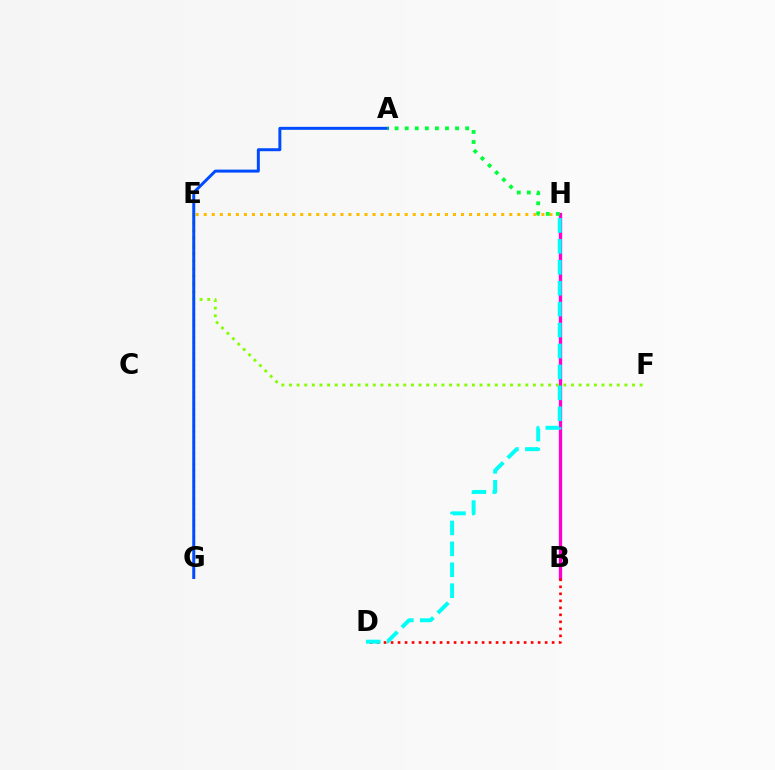{('E', 'G'): [{'color': '#7200ff', 'line_style': 'dotted', 'thickness': 1.51}], ('E', 'H'): [{'color': '#ffbd00', 'line_style': 'dotted', 'thickness': 2.18}], ('B', 'H'): [{'color': '#ff00cf', 'line_style': 'solid', 'thickness': 2.39}], ('B', 'D'): [{'color': '#ff0000', 'line_style': 'dotted', 'thickness': 1.9}], ('E', 'F'): [{'color': '#84ff00', 'line_style': 'dotted', 'thickness': 2.07}], ('A', 'G'): [{'color': '#004bff', 'line_style': 'solid', 'thickness': 2.14}], ('D', 'H'): [{'color': '#00fff6', 'line_style': 'dashed', 'thickness': 2.84}], ('A', 'H'): [{'color': '#00ff39', 'line_style': 'dotted', 'thickness': 2.74}]}